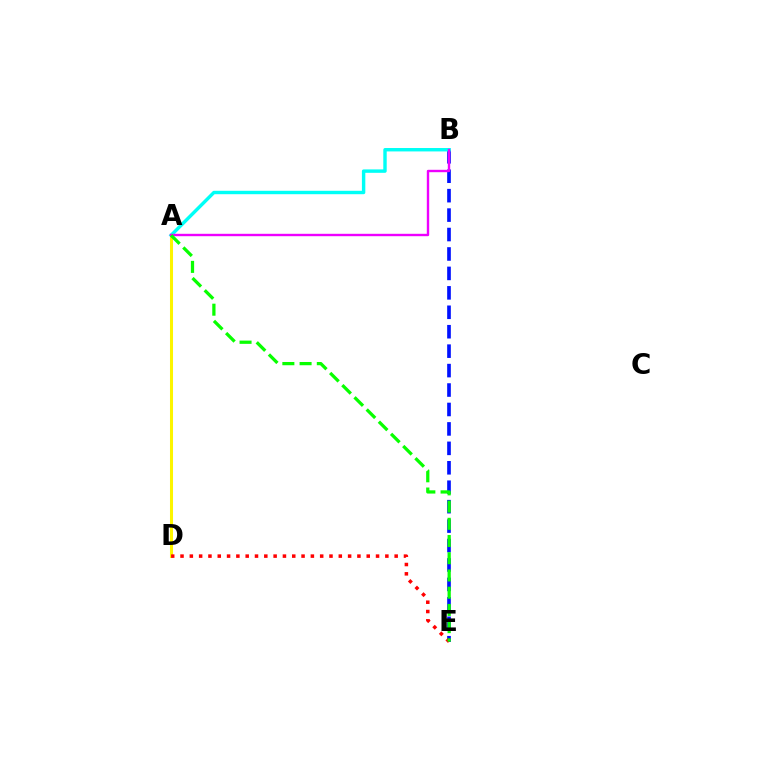{('B', 'E'): [{'color': '#0010ff', 'line_style': 'dashed', 'thickness': 2.64}], ('A', 'D'): [{'color': '#fcf500', 'line_style': 'solid', 'thickness': 2.18}], ('A', 'B'): [{'color': '#00fff6', 'line_style': 'solid', 'thickness': 2.46}, {'color': '#ee00ff', 'line_style': 'solid', 'thickness': 1.72}], ('D', 'E'): [{'color': '#ff0000', 'line_style': 'dotted', 'thickness': 2.53}], ('A', 'E'): [{'color': '#08ff00', 'line_style': 'dashed', 'thickness': 2.34}]}